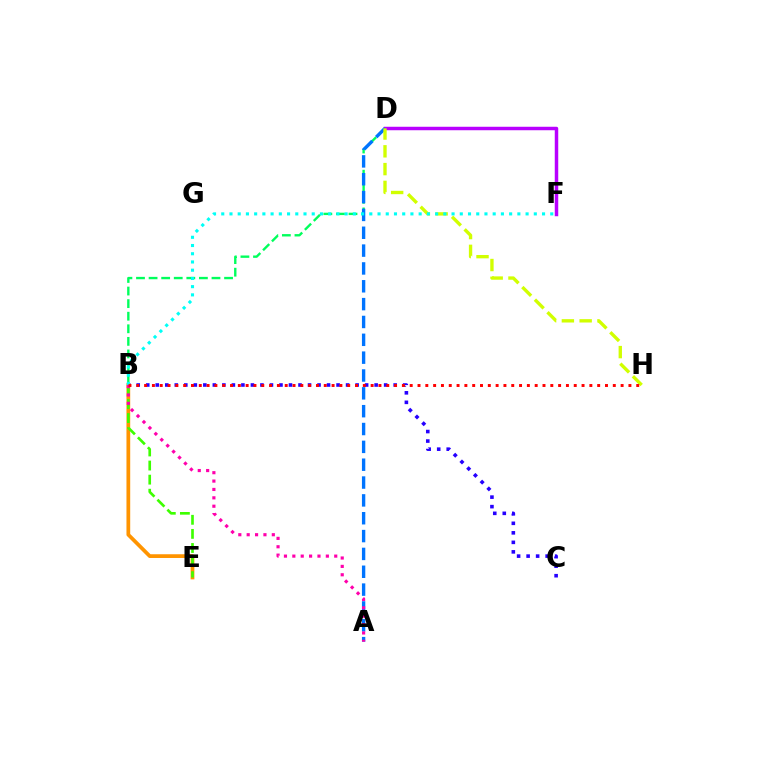{('B', 'D'): [{'color': '#00ff5c', 'line_style': 'dashed', 'thickness': 1.71}], ('D', 'F'): [{'color': '#b900ff', 'line_style': 'solid', 'thickness': 2.5}], ('A', 'D'): [{'color': '#0074ff', 'line_style': 'dashed', 'thickness': 2.42}], ('B', 'C'): [{'color': '#2500ff', 'line_style': 'dotted', 'thickness': 2.59}], ('D', 'H'): [{'color': '#d1ff00', 'line_style': 'dashed', 'thickness': 2.42}], ('B', 'E'): [{'color': '#ff9400', 'line_style': 'solid', 'thickness': 2.69}, {'color': '#3dff00', 'line_style': 'dashed', 'thickness': 1.91}], ('B', 'F'): [{'color': '#00fff6', 'line_style': 'dotted', 'thickness': 2.23}], ('A', 'B'): [{'color': '#ff00ac', 'line_style': 'dotted', 'thickness': 2.28}], ('B', 'H'): [{'color': '#ff0000', 'line_style': 'dotted', 'thickness': 2.12}]}